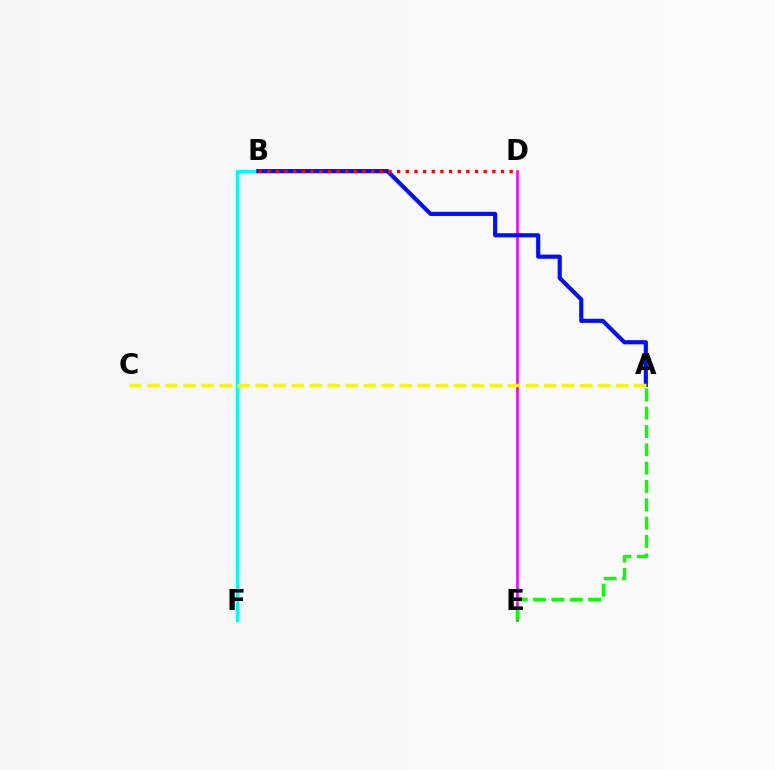{('B', 'F'): [{'color': '#00fff6', 'line_style': 'solid', 'thickness': 2.35}], ('D', 'E'): [{'color': '#ee00ff', 'line_style': 'solid', 'thickness': 1.86}], ('A', 'E'): [{'color': '#08ff00', 'line_style': 'dashed', 'thickness': 2.49}], ('A', 'B'): [{'color': '#0010ff', 'line_style': 'solid', 'thickness': 2.99}], ('B', 'D'): [{'color': '#ff0000', 'line_style': 'dotted', 'thickness': 2.35}], ('A', 'C'): [{'color': '#fcf500', 'line_style': 'dashed', 'thickness': 2.45}]}